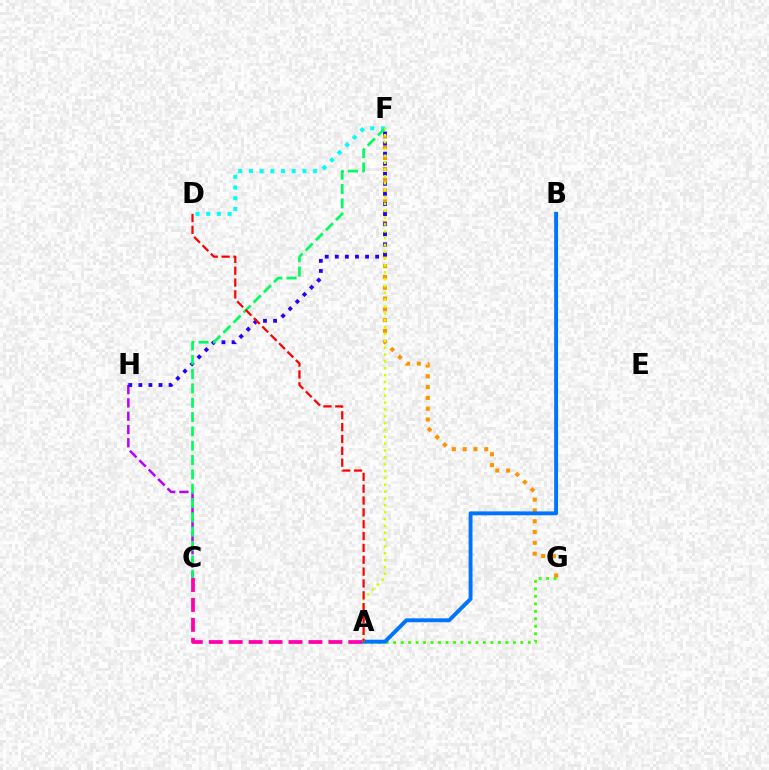{('D', 'F'): [{'color': '#00fff6', 'line_style': 'dotted', 'thickness': 2.91}], ('A', 'G'): [{'color': '#3dff00', 'line_style': 'dotted', 'thickness': 2.03}], ('F', 'G'): [{'color': '#ff9400', 'line_style': 'dotted', 'thickness': 2.93}], ('A', 'C'): [{'color': '#ff00ac', 'line_style': 'dashed', 'thickness': 2.71}], ('A', 'B'): [{'color': '#0074ff', 'line_style': 'solid', 'thickness': 2.81}], ('C', 'H'): [{'color': '#b900ff', 'line_style': 'dashed', 'thickness': 1.8}], ('F', 'H'): [{'color': '#2500ff', 'line_style': 'dotted', 'thickness': 2.74}], ('C', 'F'): [{'color': '#00ff5c', 'line_style': 'dashed', 'thickness': 1.95}], ('A', 'F'): [{'color': '#d1ff00', 'line_style': 'dotted', 'thickness': 1.86}], ('A', 'D'): [{'color': '#ff0000', 'line_style': 'dashed', 'thickness': 1.61}]}